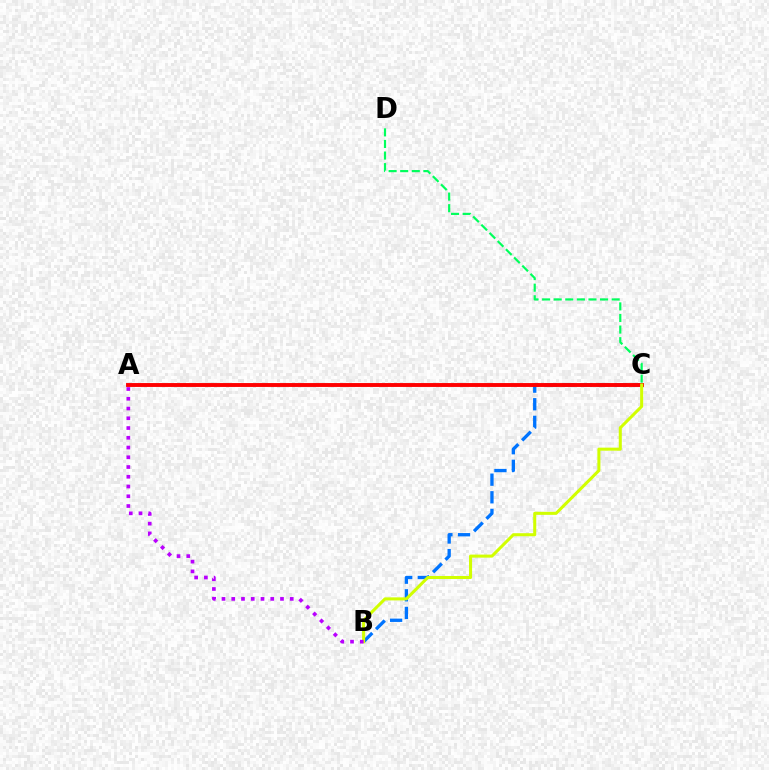{('C', 'D'): [{'color': '#00ff5c', 'line_style': 'dashed', 'thickness': 1.57}], ('B', 'C'): [{'color': '#0074ff', 'line_style': 'dashed', 'thickness': 2.39}, {'color': '#d1ff00', 'line_style': 'solid', 'thickness': 2.19}], ('A', 'C'): [{'color': '#ff0000', 'line_style': 'solid', 'thickness': 2.8}], ('A', 'B'): [{'color': '#b900ff', 'line_style': 'dotted', 'thickness': 2.65}]}